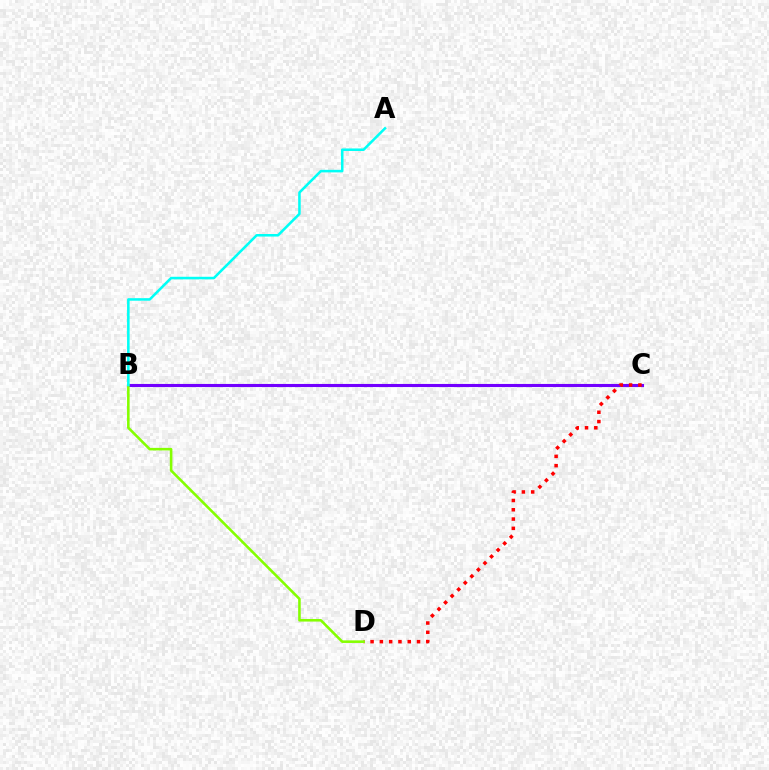{('B', 'C'): [{'color': '#7200ff', 'line_style': 'solid', 'thickness': 2.23}], ('C', 'D'): [{'color': '#ff0000', 'line_style': 'dotted', 'thickness': 2.53}], ('B', 'D'): [{'color': '#84ff00', 'line_style': 'solid', 'thickness': 1.86}], ('A', 'B'): [{'color': '#00fff6', 'line_style': 'solid', 'thickness': 1.84}]}